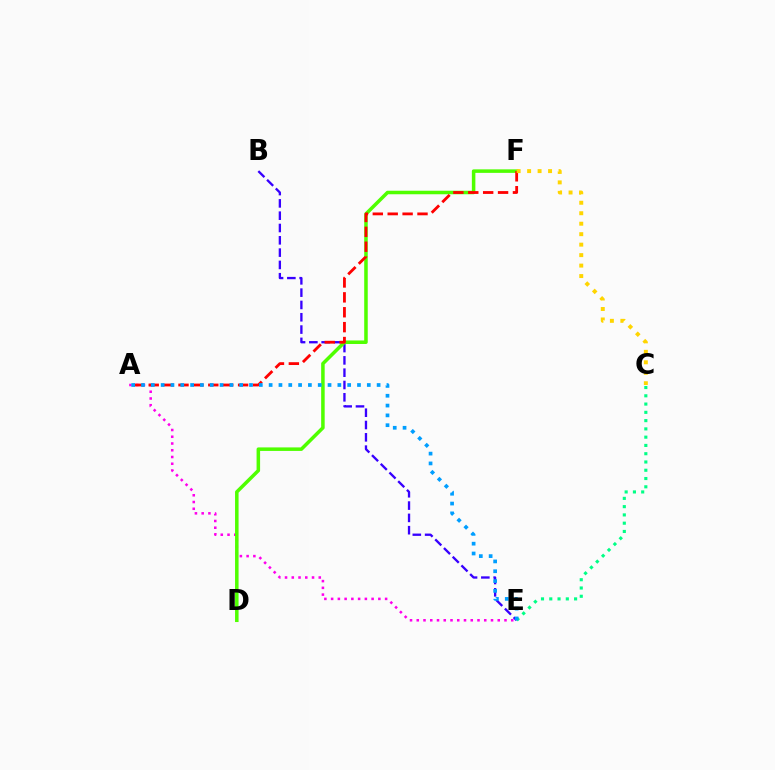{('A', 'E'): [{'color': '#ff00ed', 'line_style': 'dotted', 'thickness': 1.83}, {'color': '#009eff', 'line_style': 'dotted', 'thickness': 2.67}], ('B', 'E'): [{'color': '#3700ff', 'line_style': 'dashed', 'thickness': 1.67}], ('C', 'E'): [{'color': '#00ff86', 'line_style': 'dotted', 'thickness': 2.25}], ('D', 'F'): [{'color': '#4fff00', 'line_style': 'solid', 'thickness': 2.54}], ('A', 'F'): [{'color': '#ff0000', 'line_style': 'dashed', 'thickness': 2.02}], ('C', 'F'): [{'color': '#ffd500', 'line_style': 'dotted', 'thickness': 2.85}]}